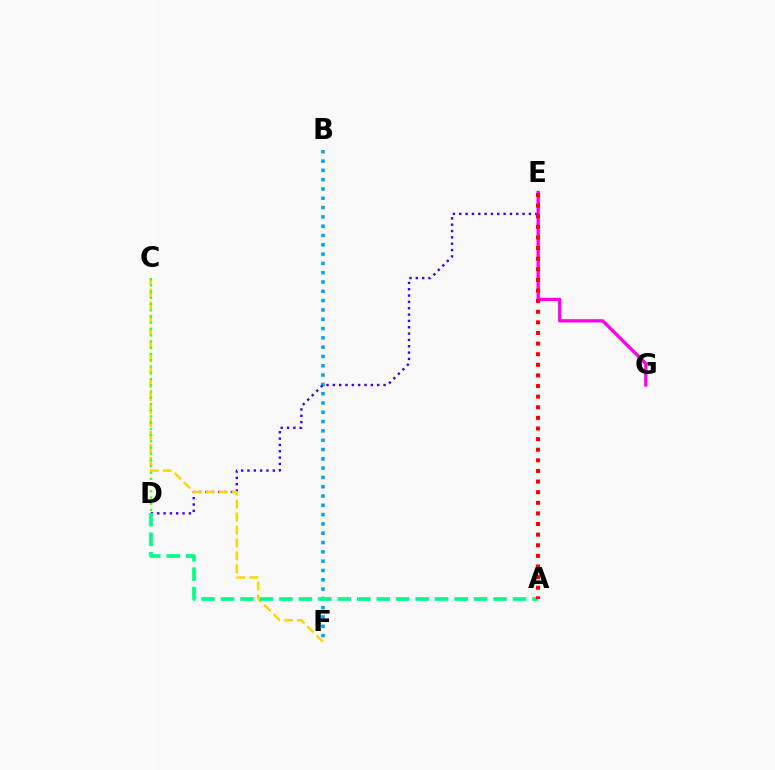{('B', 'F'): [{'color': '#009eff', 'line_style': 'dotted', 'thickness': 2.53}], ('D', 'E'): [{'color': '#3700ff', 'line_style': 'dotted', 'thickness': 1.72}], ('C', 'F'): [{'color': '#ffd500', 'line_style': 'dashed', 'thickness': 1.76}], ('E', 'G'): [{'color': '#ff00ed', 'line_style': 'solid', 'thickness': 2.37}], ('A', 'D'): [{'color': '#00ff86', 'line_style': 'dashed', 'thickness': 2.64}], ('A', 'E'): [{'color': '#ff0000', 'line_style': 'dotted', 'thickness': 2.88}], ('C', 'D'): [{'color': '#4fff00', 'line_style': 'dotted', 'thickness': 1.69}]}